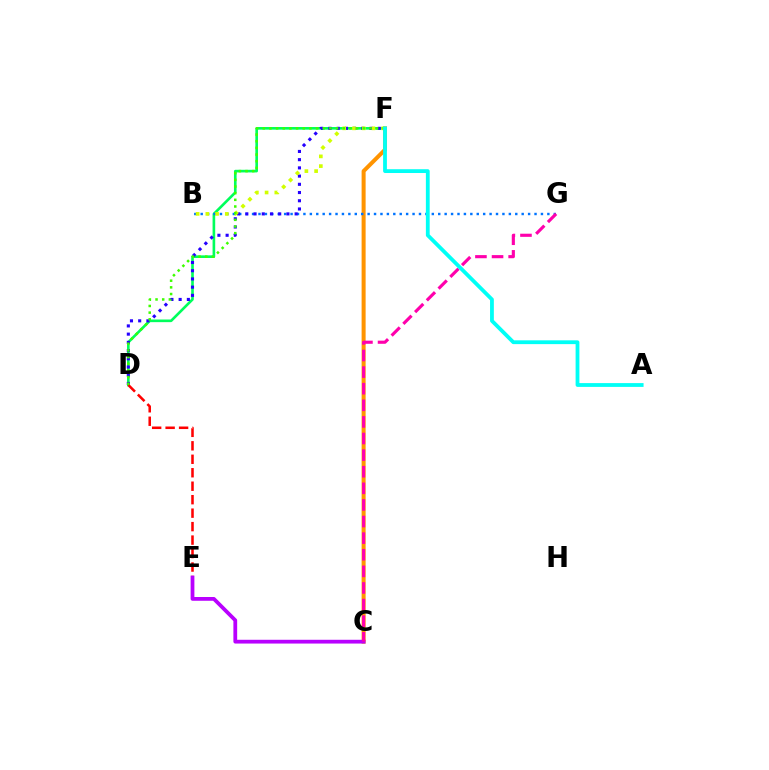{('D', 'F'): [{'color': '#00ff5c', 'line_style': 'solid', 'thickness': 1.9}, {'color': '#2500ff', 'line_style': 'dotted', 'thickness': 2.23}, {'color': '#3dff00', 'line_style': 'dotted', 'thickness': 1.81}], ('C', 'F'): [{'color': '#ff9400', 'line_style': 'solid', 'thickness': 2.89}], ('B', 'G'): [{'color': '#0074ff', 'line_style': 'dotted', 'thickness': 1.74}], ('B', 'F'): [{'color': '#d1ff00', 'line_style': 'dotted', 'thickness': 2.64}], ('D', 'E'): [{'color': '#ff0000', 'line_style': 'dashed', 'thickness': 1.83}], ('C', 'E'): [{'color': '#b900ff', 'line_style': 'solid', 'thickness': 2.72}], ('C', 'G'): [{'color': '#ff00ac', 'line_style': 'dashed', 'thickness': 2.26}], ('A', 'F'): [{'color': '#00fff6', 'line_style': 'solid', 'thickness': 2.73}]}